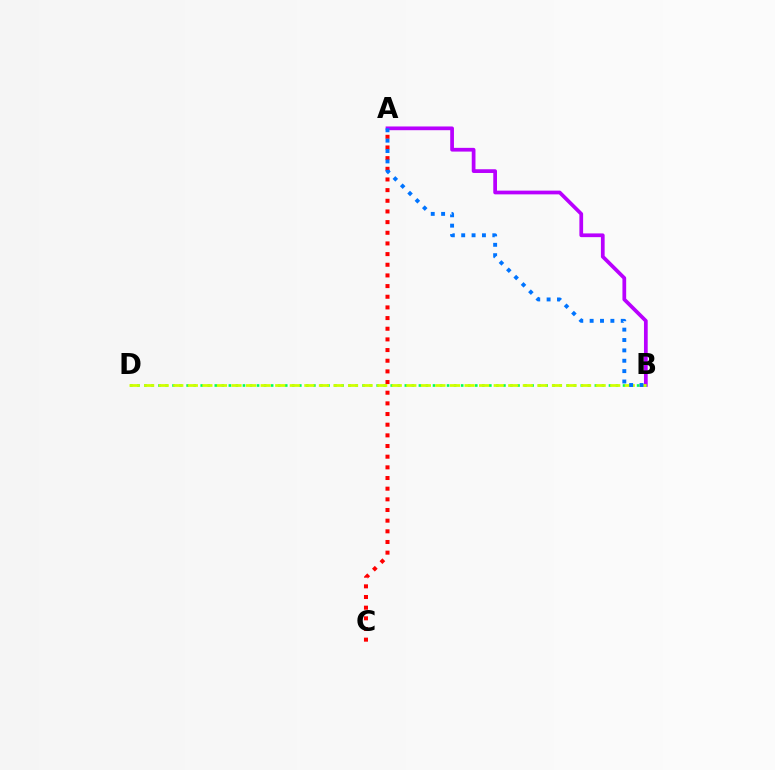{('A', 'C'): [{'color': '#ff0000', 'line_style': 'dotted', 'thickness': 2.9}], ('A', 'B'): [{'color': '#b900ff', 'line_style': 'solid', 'thickness': 2.69}, {'color': '#0074ff', 'line_style': 'dotted', 'thickness': 2.82}], ('B', 'D'): [{'color': '#00ff5c', 'line_style': 'dotted', 'thickness': 1.91}, {'color': '#d1ff00', 'line_style': 'dashed', 'thickness': 1.98}]}